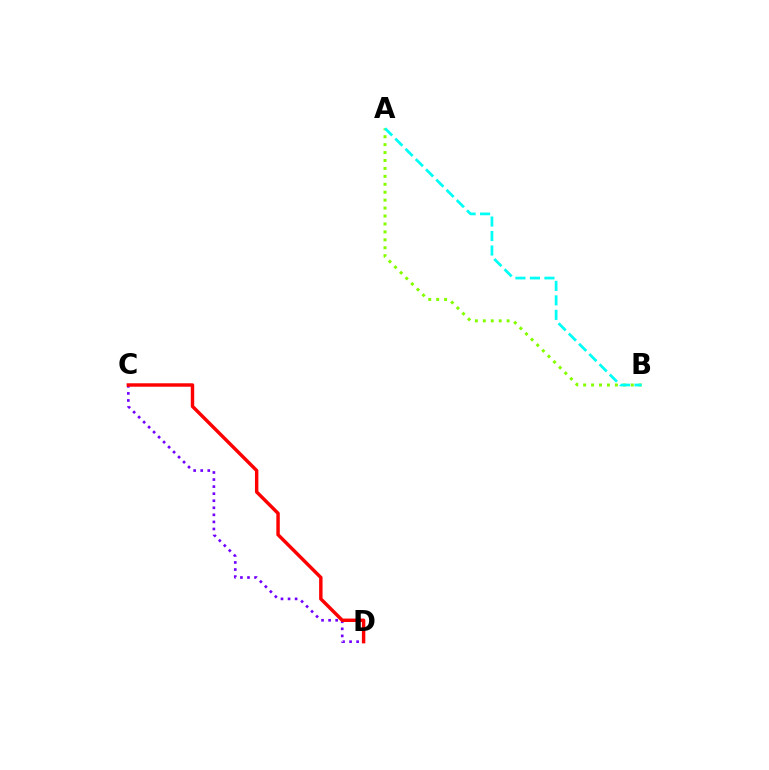{('A', 'B'): [{'color': '#84ff00', 'line_style': 'dotted', 'thickness': 2.15}, {'color': '#00fff6', 'line_style': 'dashed', 'thickness': 1.97}], ('C', 'D'): [{'color': '#7200ff', 'line_style': 'dotted', 'thickness': 1.92}, {'color': '#ff0000', 'line_style': 'solid', 'thickness': 2.47}]}